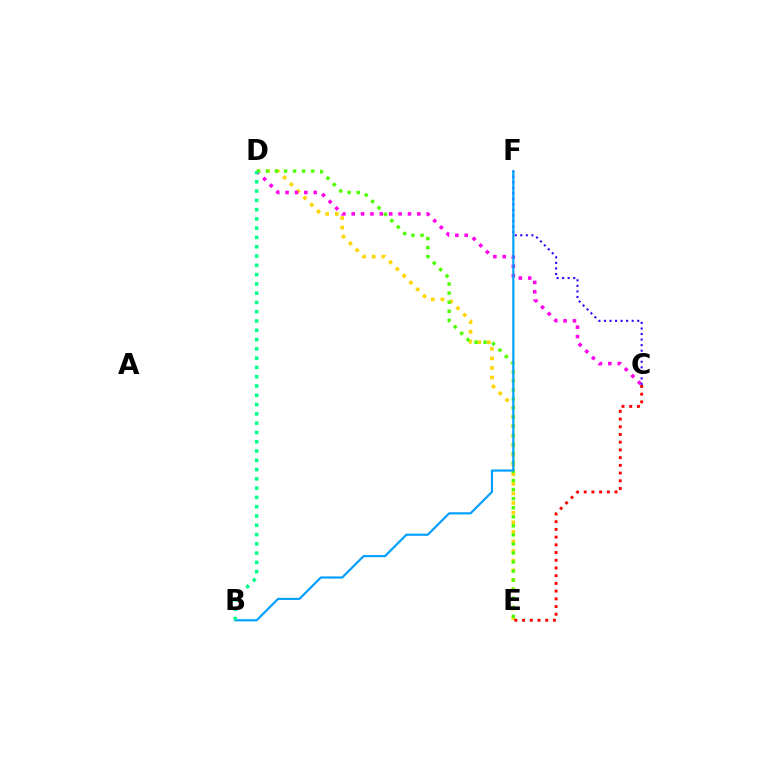{('D', 'E'): [{'color': '#ffd500', 'line_style': 'dotted', 'thickness': 2.61}, {'color': '#4fff00', 'line_style': 'dotted', 'thickness': 2.46}], ('C', 'D'): [{'color': '#ff00ed', 'line_style': 'dotted', 'thickness': 2.55}], ('C', 'F'): [{'color': '#3700ff', 'line_style': 'dotted', 'thickness': 1.51}], ('B', 'F'): [{'color': '#009eff', 'line_style': 'solid', 'thickness': 1.55}], ('B', 'D'): [{'color': '#00ff86', 'line_style': 'dotted', 'thickness': 2.52}], ('C', 'E'): [{'color': '#ff0000', 'line_style': 'dotted', 'thickness': 2.1}]}